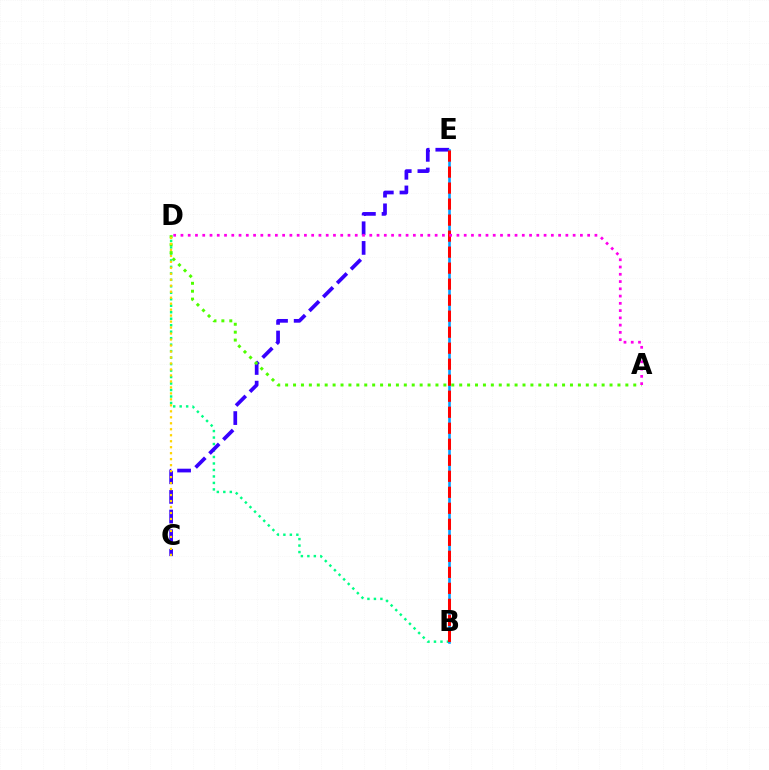{('B', 'D'): [{'color': '#00ff86', 'line_style': 'dotted', 'thickness': 1.76}], ('C', 'E'): [{'color': '#3700ff', 'line_style': 'dashed', 'thickness': 2.67}], ('B', 'E'): [{'color': '#009eff', 'line_style': 'solid', 'thickness': 1.89}, {'color': '#ff0000', 'line_style': 'dashed', 'thickness': 2.17}], ('A', 'D'): [{'color': '#4fff00', 'line_style': 'dotted', 'thickness': 2.15}, {'color': '#ff00ed', 'line_style': 'dotted', 'thickness': 1.97}], ('C', 'D'): [{'color': '#ffd500', 'line_style': 'dotted', 'thickness': 1.63}]}